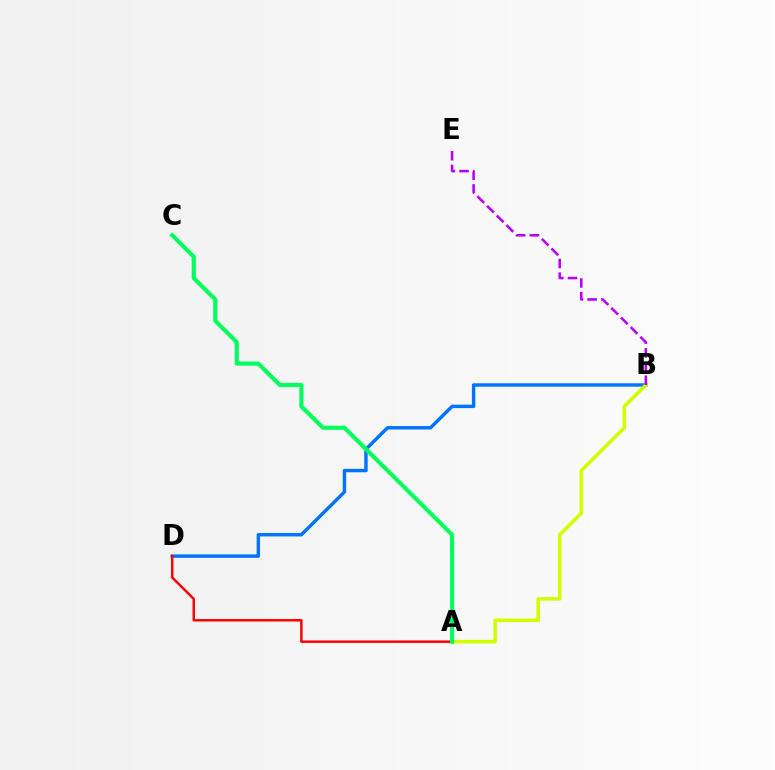{('B', 'D'): [{'color': '#0074ff', 'line_style': 'solid', 'thickness': 2.48}], ('A', 'B'): [{'color': '#d1ff00', 'line_style': 'solid', 'thickness': 2.57}], ('A', 'D'): [{'color': '#ff0000', 'line_style': 'solid', 'thickness': 1.78}], ('B', 'E'): [{'color': '#b900ff', 'line_style': 'dashed', 'thickness': 1.86}], ('A', 'C'): [{'color': '#00ff5c', 'line_style': 'solid', 'thickness': 2.96}]}